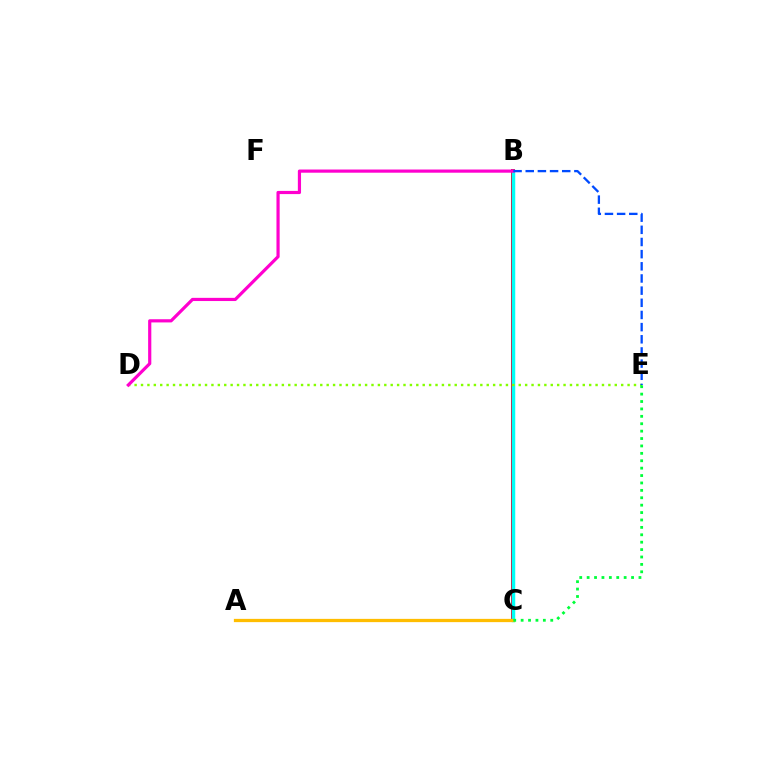{('B', 'C'): [{'color': '#7200ff', 'line_style': 'solid', 'thickness': 2.82}, {'color': '#ff0000', 'line_style': 'solid', 'thickness': 2.66}, {'color': '#00fff6', 'line_style': 'solid', 'thickness': 2.51}], ('D', 'E'): [{'color': '#84ff00', 'line_style': 'dotted', 'thickness': 1.74}], ('A', 'C'): [{'color': '#ffbd00', 'line_style': 'solid', 'thickness': 2.35}], ('B', 'D'): [{'color': '#ff00cf', 'line_style': 'solid', 'thickness': 2.29}], ('C', 'E'): [{'color': '#00ff39', 'line_style': 'dotted', 'thickness': 2.01}], ('B', 'E'): [{'color': '#004bff', 'line_style': 'dashed', 'thickness': 1.65}]}